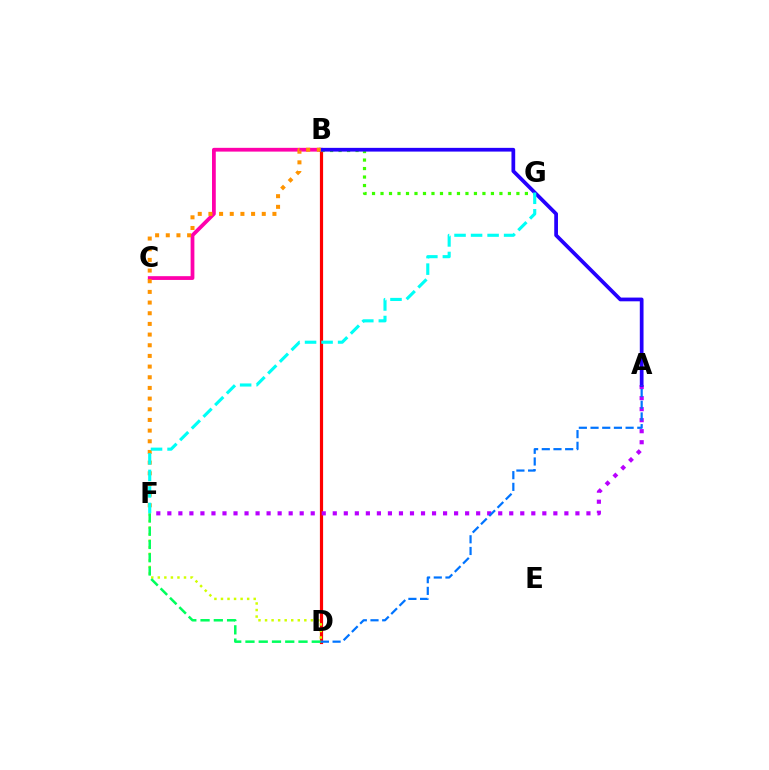{('B', 'D'): [{'color': '#ff0000', 'line_style': 'solid', 'thickness': 2.3}], ('D', 'F'): [{'color': '#d1ff00', 'line_style': 'dotted', 'thickness': 1.78}, {'color': '#00ff5c', 'line_style': 'dashed', 'thickness': 1.8}], ('B', 'G'): [{'color': '#3dff00', 'line_style': 'dotted', 'thickness': 2.31}], ('A', 'F'): [{'color': '#b900ff', 'line_style': 'dotted', 'thickness': 3.0}], ('B', 'C'): [{'color': '#ff00ac', 'line_style': 'solid', 'thickness': 2.71}], ('A', 'B'): [{'color': '#2500ff', 'line_style': 'solid', 'thickness': 2.69}], ('A', 'D'): [{'color': '#0074ff', 'line_style': 'dashed', 'thickness': 1.59}], ('B', 'F'): [{'color': '#ff9400', 'line_style': 'dotted', 'thickness': 2.9}], ('F', 'G'): [{'color': '#00fff6', 'line_style': 'dashed', 'thickness': 2.25}]}